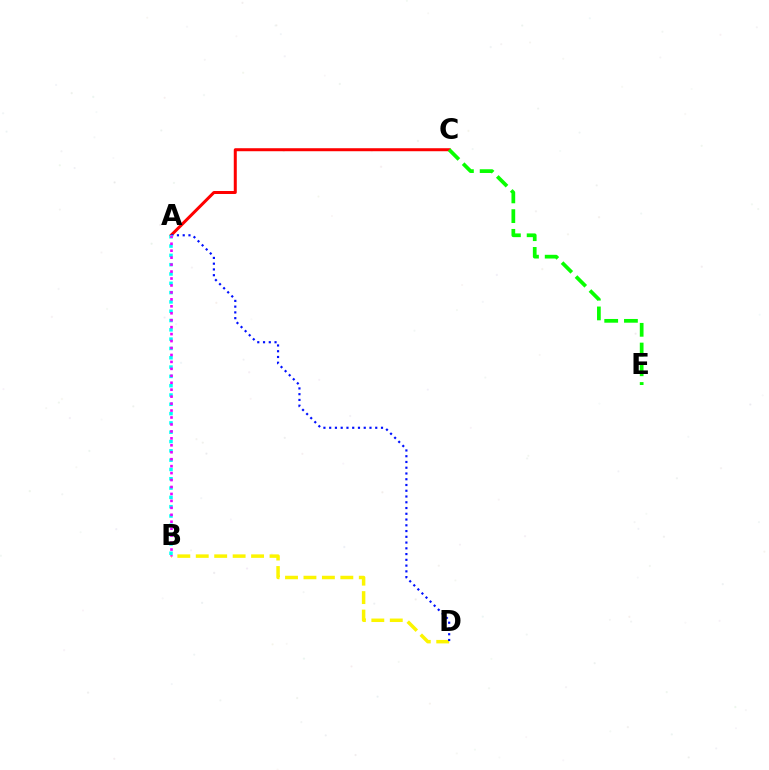{('B', 'D'): [{'color': '#fcf500', 'line_style': 'dashed', 'thickness': 2.51}], ('A', 'C'): [{'color': '#ff0000', 'line_style': 'solid', 'thickness': 2.17}], ('A', 'D'): [{'color': '#0010ff', 'line_style': 'dotted', 'thickness': 1.56}], ('A', 'B'): [{'color': '#00fff6', 'line_style': 'dotted', 'thickness': 2.53}, {'color': '#ee00ff', 'line_style': 'dotted', 'thickness': 1.89}], ('C', 'E'): [{'color': '#08ff00', 'line_style': 'dashed', 'thickness': 2.68}]}